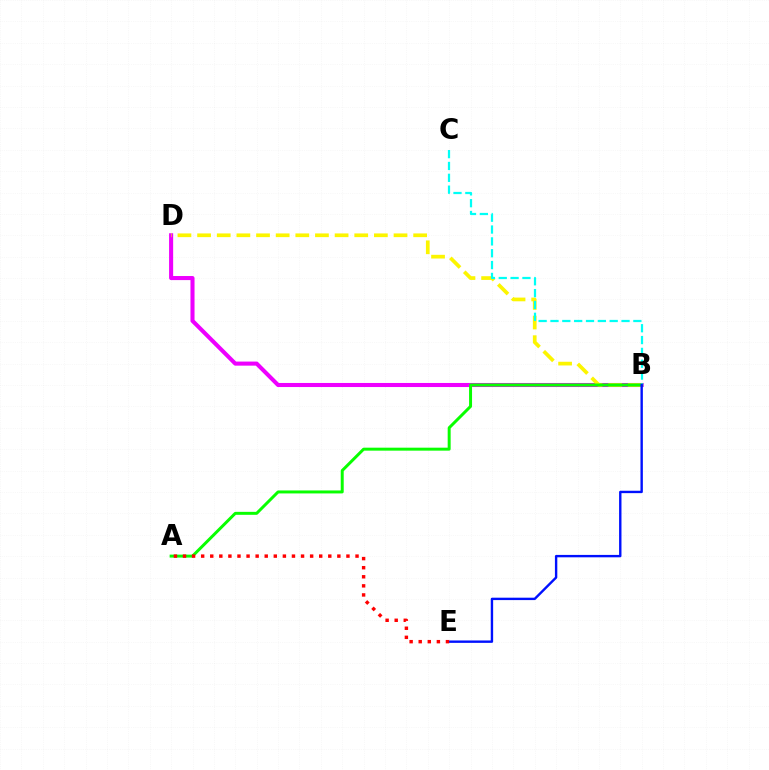{('B', 'D'): [{'color': '#ee00ff', 'line_style': 'solid', 'thickness': 2.93}, {'color': '#fcf500', 'line_style': 'dashed', 'thickness': 2.67}], ('A', 'B'): [{'color': '#08ff00', 'line_style': 'solid', 'thickness': 2.14}], ('B', 'C'): [{'color': '#00fff6', 'line_style': 'dashed', 'thickness': 1.61}], ('B', 'E'): [{'color': '#0010ff', 'line_style': 'solid', 'thickness': 1.72}], ('A', 'E'): [{'color': '#ff0000', 'line_style': 'dotted', 'thickness': 2.47}]}